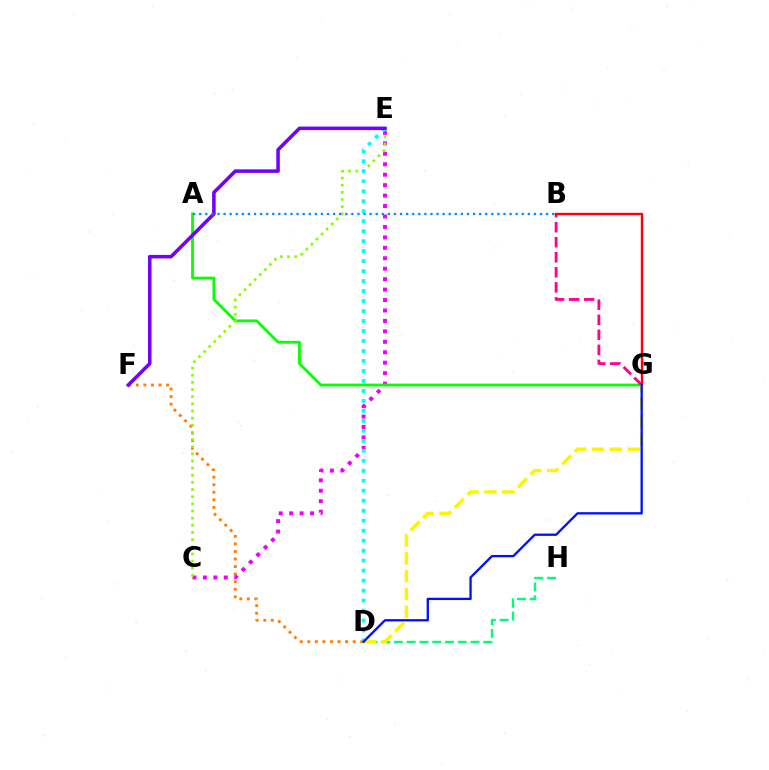{('C', 'E'): [{'color': '#ee00ff', 'line_style': 'dotted', 'thickness': 2.84}, {'color': '#84ff00', 'line_style': 'dotted', 'thickness': 1.94}], ('A', 'G'): [{'color': '#08ff00', 'line_style': 'solid', 'thickness': 2.01}], ('D', 'H'): [{'color': '#00ff74', 'line_style': 'dashed', 'thickness': 1.74}], ('B', 'G'): [{'color': '#ff0094', 'line_style': 'dashed', 'thickness': 2.04}, {'color': '#ff0000', 'line_style': 'solid', 'thickness': 1.71}], ('D', 'F'): [{'color': '#ff7c00', 'line_style': 'dotted', 'thickness': 2.05}], ('D', 'E'): [{'color': '#00fff6', 'line_style': 'dotted', 'thickness': 2.71}], ('E', 'F'): [{'color': '#7200ff', 'line_style': 'solid', 'thickness': 2.54}], ('A', 'B'): [{'color': '#008cff', 'line_style': 'dotted', 'thickness': 1.65}], ('D', 'G'): [{'color': '#fcf500', 'line_style': 'dashed', 'thickness': 2.43}, {'color': '#0010ff', 'line_style': 'solid', 'thickness': 1.67}]}